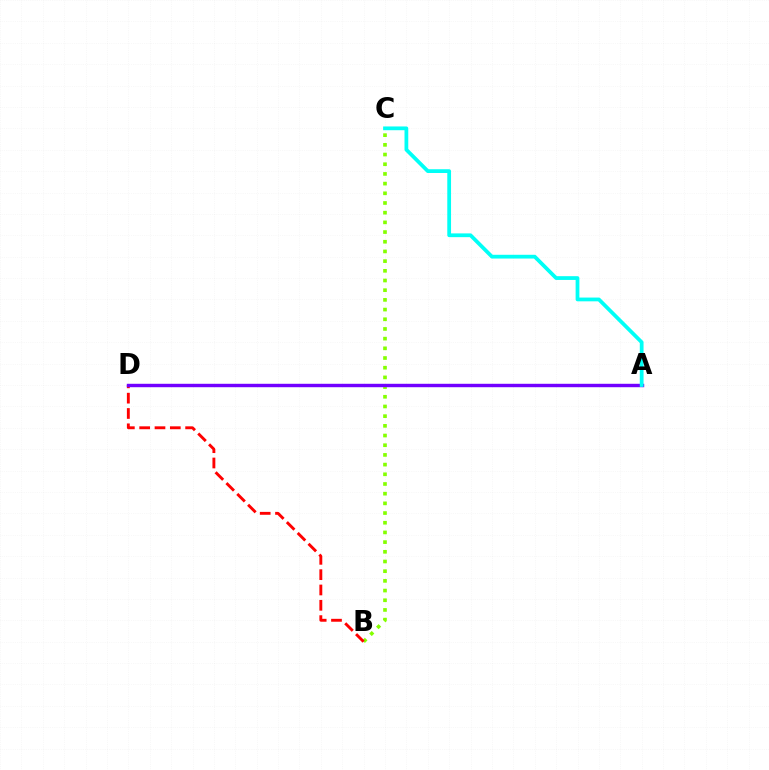{('B', 'C'): [{'color': '#84ff00', 'line_style': 'dotted', 'thickness': 2.63}], ('B', 'D'): [{'color': '#ff0000', 'line_style': 'dashed', 'thickness': 2.08}], ('A', 'D'): [{'color': '#7200ff', 'line_style': 'solid', 'thickness': 2.46}], ('A', 'C'): [{'color': '#00fff6', 'line_style': 'solid', 'thickness': 2.71}]}